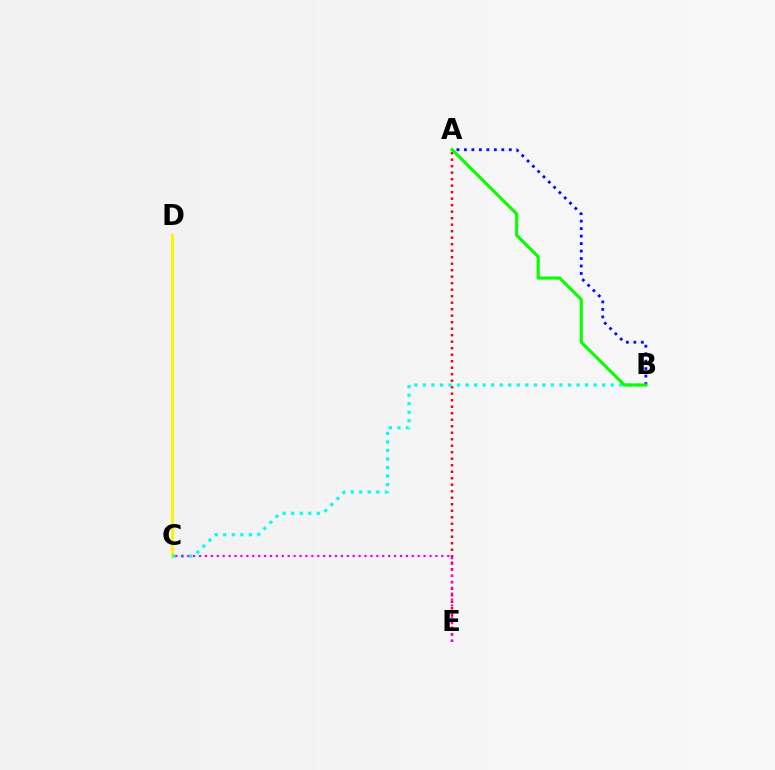{('C', 'D'): [{'color': '#fcf500', 'line_style': 'solid', 'thickness': 2.17}], ('A', 'E'): [{'color': '#ff0000', 'line_style': 'dotted', 'thickness': 1.77}], ('B', 'C'): [{'color': '#00fff6', 'line_style': 'dotted', 'thickness': 2.32}], ('A', 'B'): [{'color': '#0010ff', 'line_style': 'dotted', 'thickness': 2.03}, {'color': '#08ff00', 'line_style': 'solid', 'thickness': 2.25}], ('C', 'E'): [{'color': '#ee00ff', 'line_style': 'dotted', 'thickness': 1.61}]}